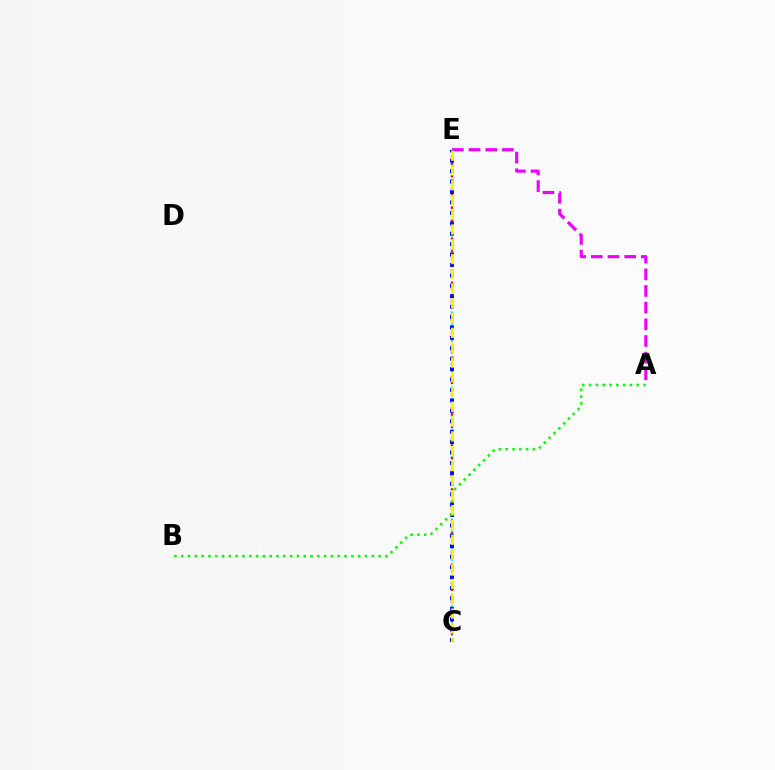{('C', 'E'): [{'color': '#00fff6', 'line_style': 'dotted', 'thickness': 1.57}, {'color': '#ff0000', 'line_style': 'dotted', 'thickness': 1.7}, {'color': '#0010ff', 'line_style': 'dotted', 'thickness': 2.83}, {'color': '#fcf500', 'line_style': 'dashed', 'thickness': 2.01}], ('A', 'E'): [{'color': '#ee00ff', 'line_style': 'dashed', 'thickness': 2.26}], ('A', 'B'): [{'color': '#08ff00', 'line_style': 'dotted', 'thickness': 1.85}]}